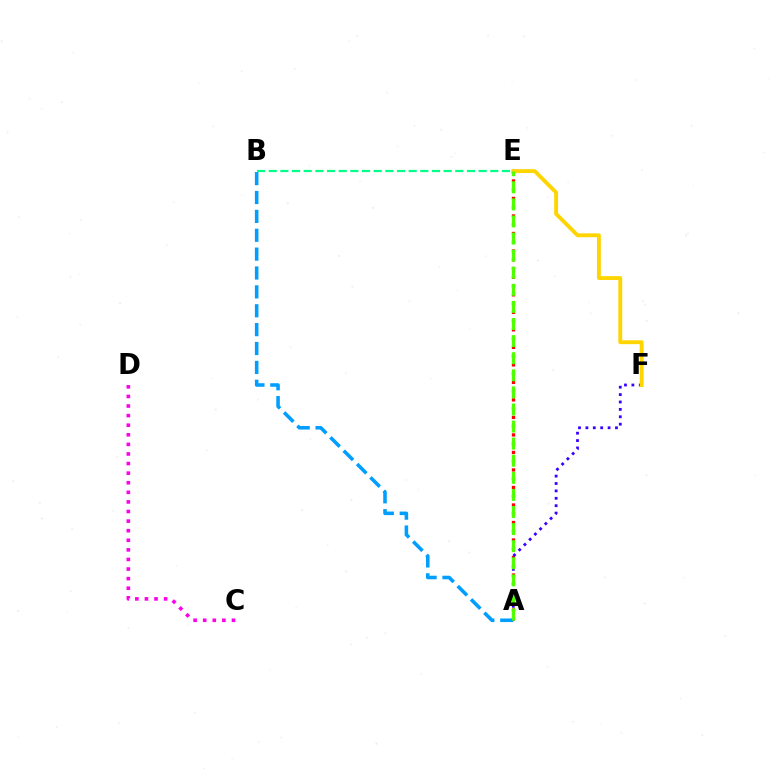{('B', 'E'): [{'color': '#00ff86', 'line_style': 'dashed', 'thickness': 1.58}], ('A', 'E'): [{'color': '#ff0000', 'line_style': 'dotted', 'thickness': 2.38}, {'color': '#4fff00', 'line_style': 'dashed', 'thickness': 2.32}], ('A', 'F'): [{'color': '#3700ff', 'line_style': 'dotted', 'thickness': 2.01}], ('E', 'F'): [{'color': '#ffd500', 'line_style': 'solid', 'thickness': 2.79}], ('A', 'B'): [{'color': '#009eff', 'line_style': 'dashed', 'thickness': 2.56}], ('C', 'D'): [{'color': '#ff00ed', 'line_style': 'dotted', 'thickness': 2.61}]}